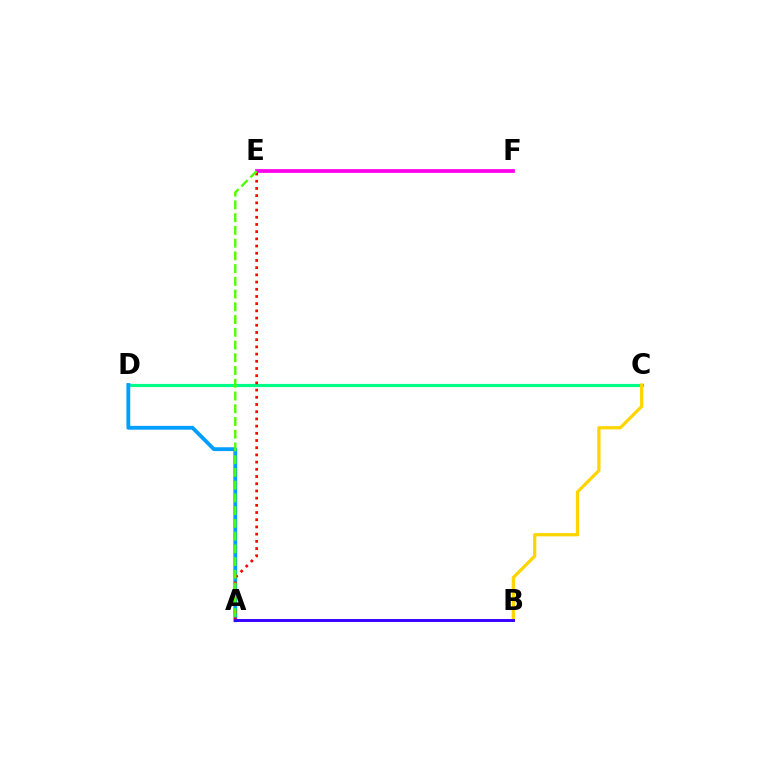{('E', 'F'): [{'color': '#ff00ed', 'line_style': 'solid', 'thickness': 2.69}], ('C', 'D'): [{'color': '#00ff86', 'line_style': 'solid', 'thickness': 2.29}], ('A', 'D'): [{'color': '#009eff', 'line_style': 'solid', 'thickness': 2.75}], ('A', 'E'): [{'color': '#ff0000', 'line_style': 'dotted', 'thickness': 1.96}, {'color': '#4fff00', 'line_style': 'dashed', 'thickness': 1.73}], ('B', 'C'): [{'color': '#ffd500', 'line_style': 'solid', 'thickness': 2.33}], ('A', 'B'): [{'color': '#3700ff', 'line_style': 'solid', 'thickness': 2.1}]}